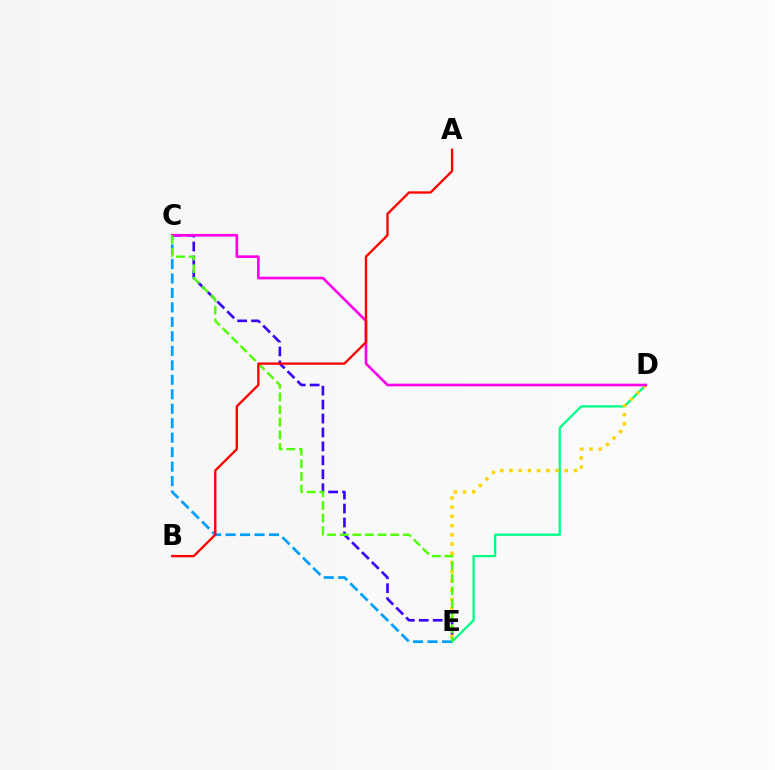{('D', 'E'): [{'color': '#00ff86', 'line_style': 'solid', 'thickness': 1.65}, {'color': '#ffd500', 'line_style': 'dotted', 'thickness': 2.5}], ('C', 'E'): [{'color': '#3700ff', 'line_style': 'dashed', 'thickness': 1.89}, {'color': '#009eff', 'line_style': 'dashed', 'thickness': 1.97}, {'color': '#4fff00', 'line_style': 'dashed', 'thickness': 1.72}], ('C', 'D'): [{'color': '#ff00ed', 'line_style': 'solid', 'thickness': 1.91}], ('A', 'B'): [{'color': '#ff0000', 'line_style': 'solid', 'thickness': 1.68}]}